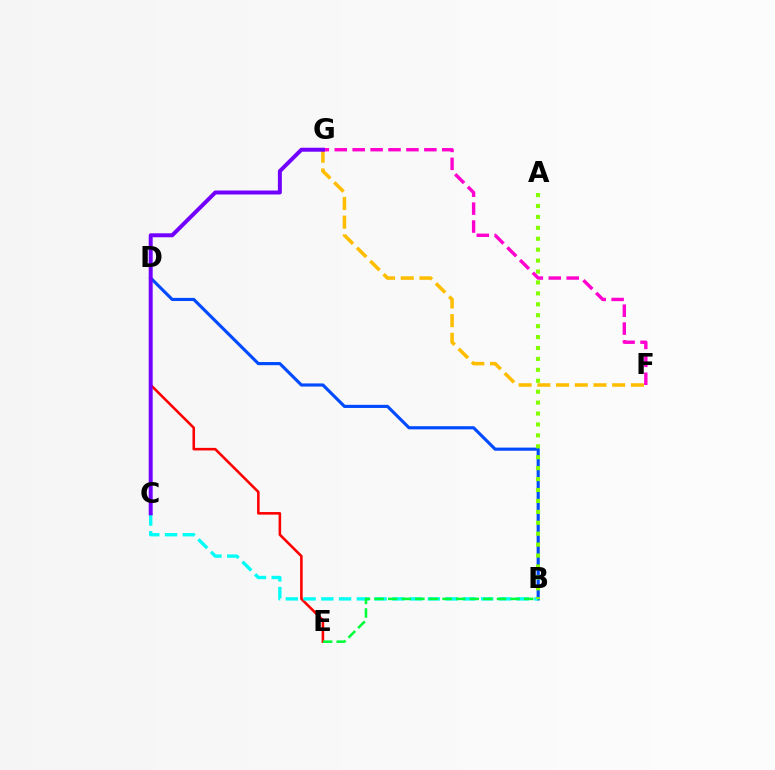{('F', 'G'): [{'color': '#ffbd00', 'line_style': 'dashed', 'thickness': 2.54}, {'color': '#ff00cf', 'line_style': 'dashed', 'thickness': 2.43}], ('D', 'E'): [{'color': '#ff0000', 'line_style': 'solid', 'thickness': 1.85}], ('B', 'D'): [{'color': '#004bff', 'line_style': 'solid', 'thickness': 2.26}], ('B', 'C'): [{'color': '#00fff6', 'line_style': 'dashed', 'thickness': 2.41}], ('B', 'E'): [{'color': '#00ff39', 'line_style': 'dashed', 'thickness': 1.85}], ('A', 'B'): [{'color': '#84ff00', 'line_style': 'dotted', 'thickness': 2.97}], ('C', 'G'): [{'color': '#7200ff', 'line_style': 'solid', 'thickness': 2.86}]}